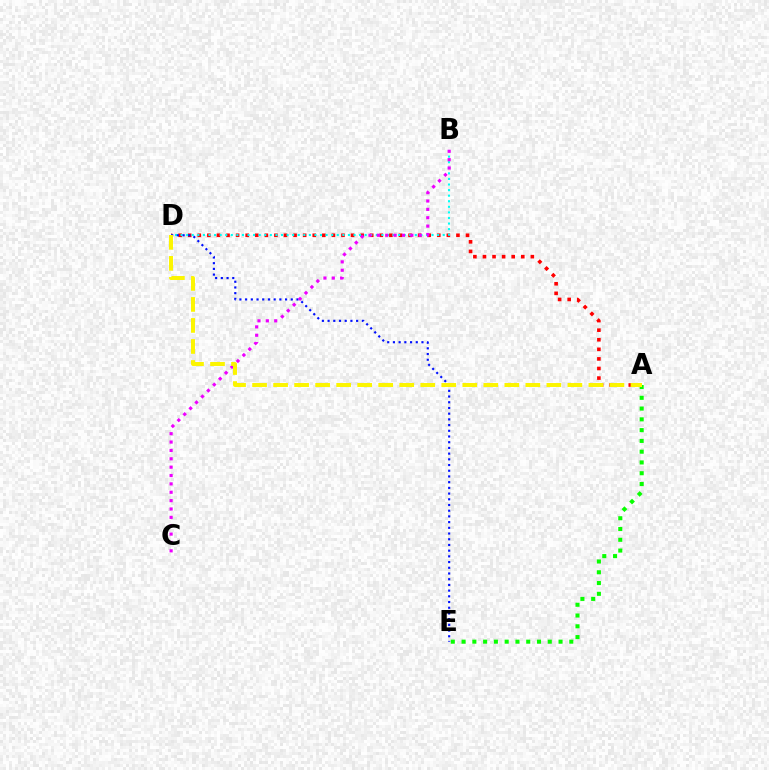{('A', 'D'): [{'color': '#ff0000', 'line_style': 'dotted', 'thickness': 2.6}, {'color': '#fcf500', 'line_style': 'dashed', 'thickness': 2.86}], ('A', 'E'): [{'color': '#08ff00', 'line_style': 'dotted', 'thickness': 2.93}], ('B', 'D'): [{'color': '#00fff6', 'line_style': 'dotted', 'thickness': 1.52}], ('D', 'E'): [{'color': '#0010ff', 'line_style': 'dotted', 'thickness': 1.55}], ('B', 'C'): [{'color': '#ee00ff', 'line_style': 'dotted', 'thickness': 2.27}]}